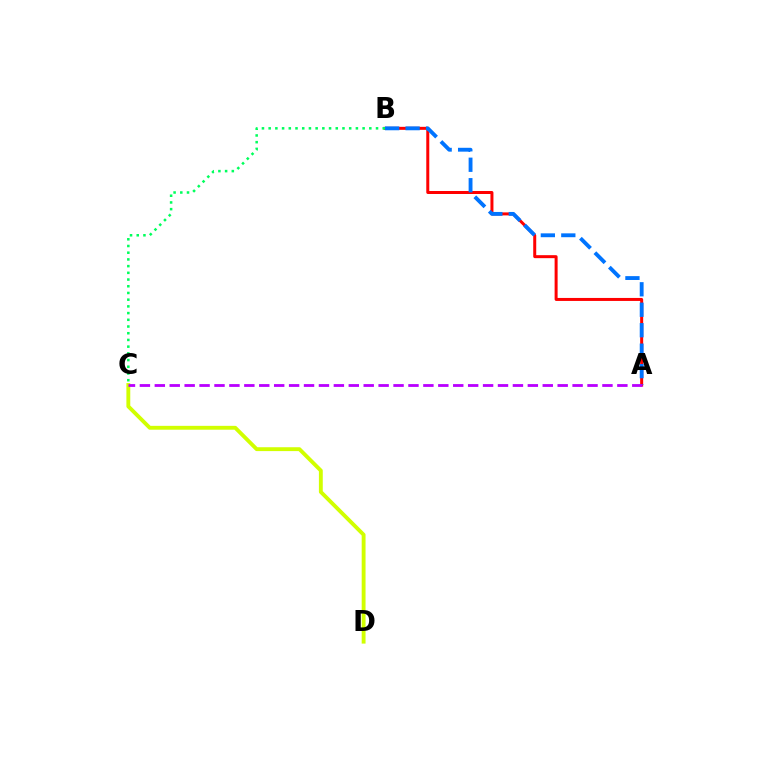{('A', 'B'): [{'color': '#ff0000', 'line_style': 'solid', 'thickness': 2.16}, {'color': '#0074ff', 'line_style': 'dashed', 'thickness': 2.78}], ('C', 'D'): [{'color': '#d1ff00', 'line_style': 'solid', 'thickness': 2.78}], ('A', 'C'): [{'color': '#b900ff', 'line_style': 'dashed', 'thickness': 2.03}], ('B', 'C'): [{'color': '#00ff5c', 'line_style': 'dotted', 'thickness': 1.82}]}